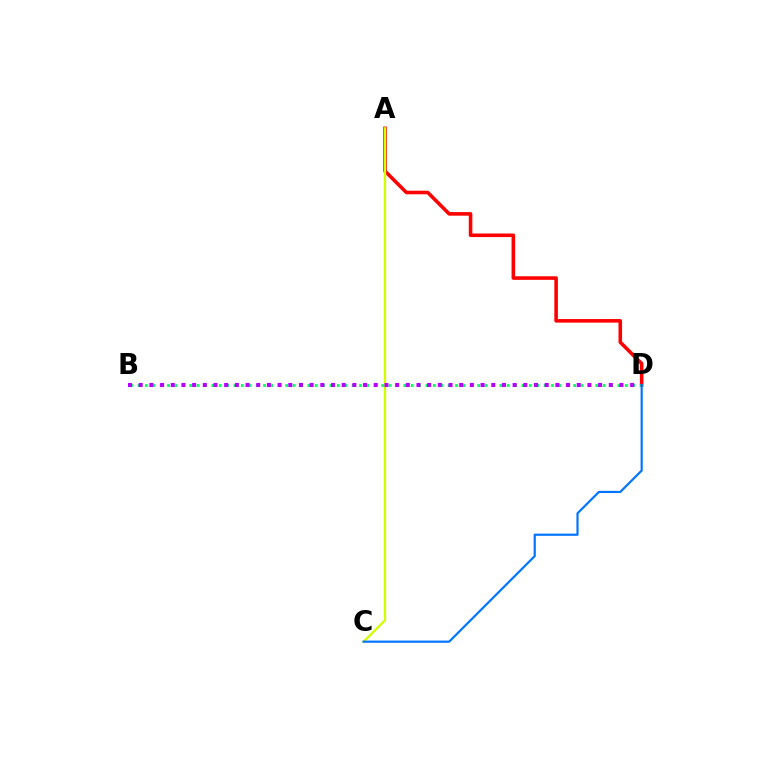{('A', 'D'): [{'color': '#ff0000', 'line_style': 'solid', 'thickness': 2.57}], ('B', 'D'): [{'color': '#00ff5c', 'line_style': 'dotted', 'thickness': 2.01}, {'color': '#b900ff', 'line_style': 'dotted', 'thickness': 2.9}], ('A', 'C'): [{'color': '#d1ff00', 'line_style': 'solid', 'thickness': 1.64}], ('C', 'D'): [{'color': '#0074ff', 'line_style': 'solid', 'thickness': 1.57}]}